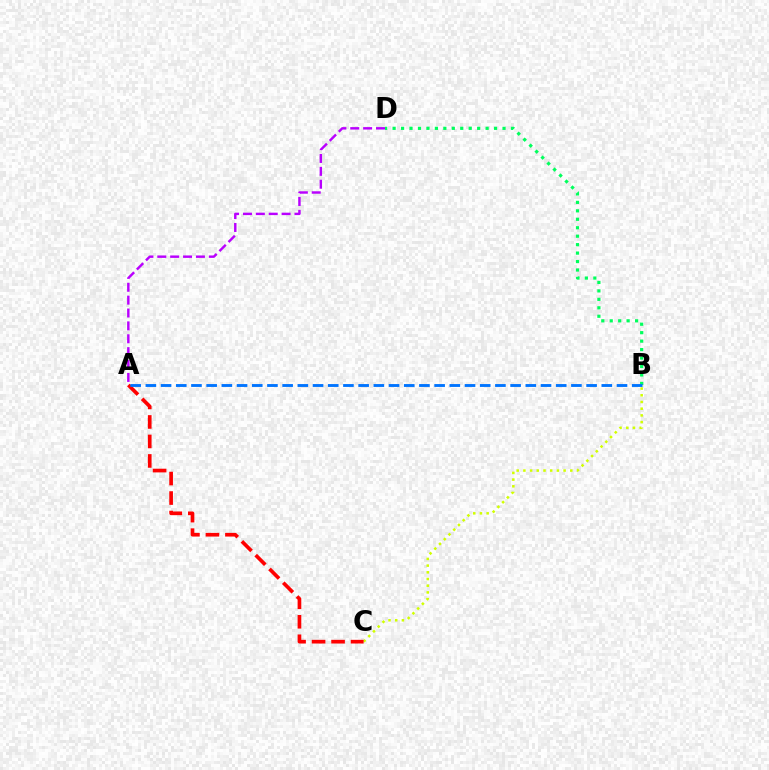{('A', 'D'): [{'color': '#b900ff', 'line_style': 'dashed', 'thickness': 1.75}], ('B', 'C'): [{'color': '#d1ff00', 'line_style': 'dotted', 'thickness': 1.82}], ('B', 'D'): [{'color': '#00ff5c', 'line_style': 'dotted', 'thickness': 2.3}], ('A', 'C'): [{'color': '#ff0000', 'line_style': 'dashed', 'thickness': 2.65}], ('A', 'B'): [{'color': '#0074ff', 'line_style': 'dashed', 'thickness': 2.06}]}